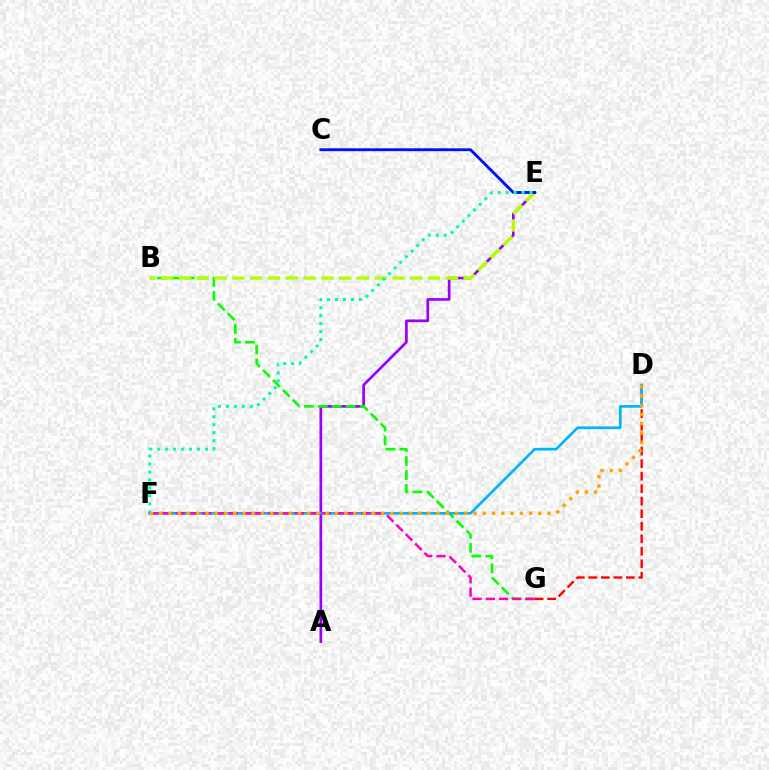{('A', 'E'): [{'color': '#9b00ff', 'line_style': 'solid', 'thickness': 1.93}], ('B', 'G'): [{'color': '#08ff00', 'line_style': 'dashed', 'thickness': 1.9}], ('B', 'E'): [{'color': '#b3ff00', 'line_style': 'dashed', 'thickness': 2.42}], ('C', 'E'): [{'color': '#0010ff', 'line_style': 'solid', 'thickness': 2.06}], ('E', 'F'): [{'color': '#00ff9d', 'line_style': 'dotted', 'thickness': 2.16}], ('D', 'G'): [{'color': '#ff0000', 'line_style': 'dashed', 'thickness': 1.7}], ('D', 'F'): [{'color': '#00b5ff', 'line_style': 'solid', 'thickness': 1.94}, {'color': '#ffa500', 'line_style': 'dotted', 'thickness': 2.51}], ('F', 'G'): [{'color': '#ff00bd', 'line_style': 'dashed', 'thickness': 1.8}]}